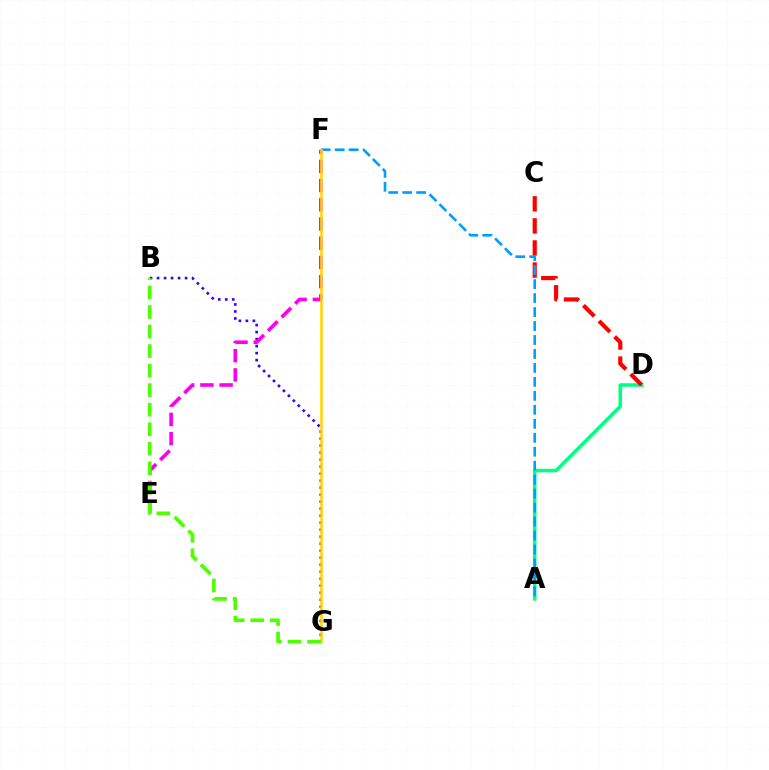{('B', 'G'): [{'color': '#3700ff', 'line_style': 'dotted', 'thickness': 1.9}, {'color': '#4fff00', 'line_style': 'dashed', 'thickness': 2.65}], ('A', 'D'): [{'color': '#00ff86', 'line_style': 'solid', 'thickness': 2.55}], ('C', 'D'): [{'color': '#ff0000', 'line_style': 'dashed', 'thickness': 3.0}], ('A', 'F'): [{'color': '#009eff', 'line_style': 'dashed', 'thickness': 1.9}], ('E', 'F'): [{'color': '#ff00ed', 'line_style': 'dashed', 'thickness': 2.61}], ('F', 'G'): [{'color': '#ffd500', 'line_style': 'solid', 'thickness': 1.82}]}